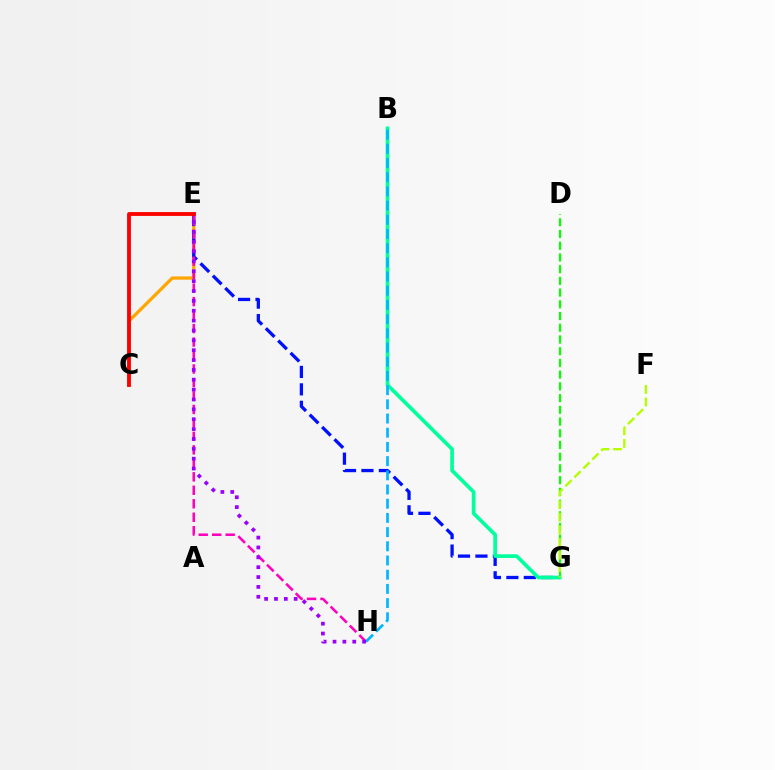{('D', 'G'): [{'color': '#08ff00', 'line_style': 'dashed', 'thickness': 1.59}], ('C', 'E'): [{'color': '#ffa500', 'line_style': 'solid', 'thickness': 2.34}, {'color': '#ff0000', 'line_style': 'solid', 'thickness': 2.76}], ('E', 'G'): [{'color': '#0010ff', 'line_style': 'dashed', 'thickness': 2.37}], ('E', 'H'): [{'color': '#ff00bd', 'line_style': 'dashed', 'thickness': 1.83}, {'color': '#9b00ff', 'line_style': 'dotted', 'thickness': 2.68}], ('B', 'G'): [{'color': '#00ff9d', 'line_style': 'solid', 'thickness': 2.65}], ('B', 'H'): [{'color': '#00b5ff', 'line_style': 'dashed', 'thickness': 1.93}], ('F', 'G'): [{'color': '#b3ff00', 'line_style': 'dashed', 'thickness': 1.71}]}